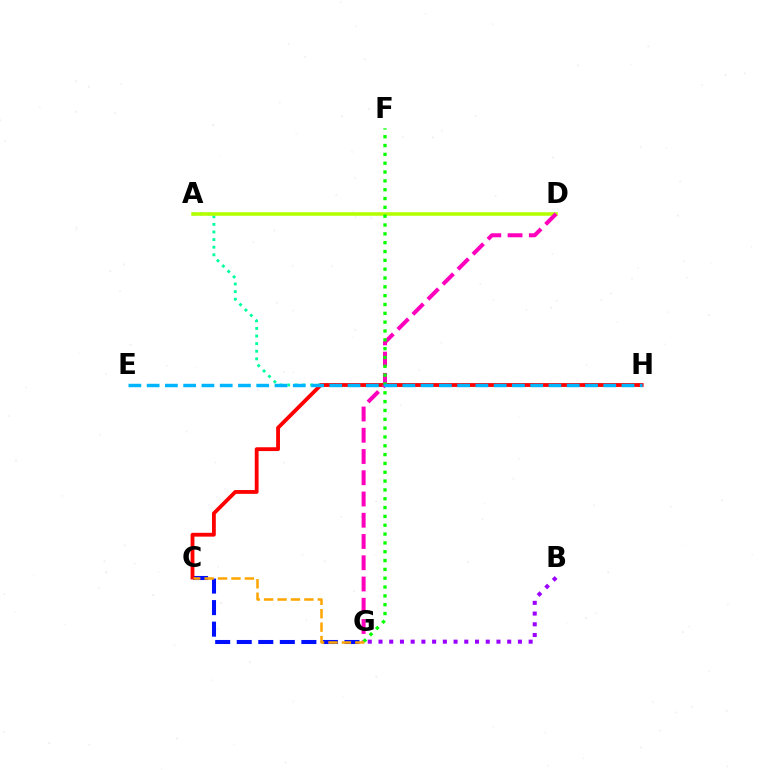{('C', 'G'): [{'color': '#0010ff', 'line_style': 'dashed', 'thickness': 2.93}, {'color': '#ffa500', 'line_style': 'dashed', 'thickness': 1.82}], ('A', 'H'): [{'color': '#00ff9d', 'line_style': 'dotted', 'thickness': 2.07}], ('C', 'H'): [{'color': '#ff0000', 'line_style': 'solid', 'thickness': 2.75}], ('A', 'D'): [{'color': '#b3ff00', 'line_style': 'solid', 'thickness': 2.55}], ('D', 'G'): [{'color': '#ff00bd', 'line_style': 'dashed', 'thickness': 2.89}], ('F', 'G'): [{'color': '#08ff00', 'line_style': 'dotted', 'thickness': 2.4}], ('B', 'G'): [{'color': '#9b00ff', 'line_style': 'dotted', 'thickness': 2.91}], ('E', 'H'): [{'color': '#00b5ff', 'line_style': 'dashed', 'thickness': 2.48}]}